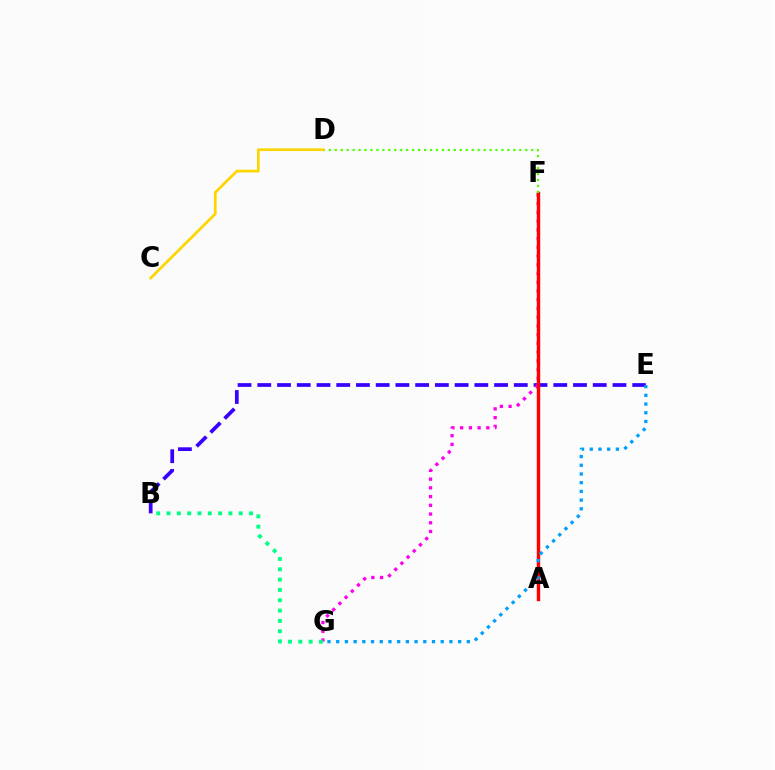{('B', 'E'): [{'color': '#3700ff', 'line_style': 'dashed', 'thickness': 2.68}], ('F', 'G'): [{'color': '#ff00ed', 'line_style': 'dotted', 'thickness': 2.37}], ('A', 'F'): [{'color': '#ff0000', 'line_style': 'solid', 'thickness': 2.46}], ('B', 'G'): [{'color': '#00ff86', 'line_style': 'dotted', 'thickness': 2.8}], ('D', 'F'): [{'color': '#4fff00', 'line_style': 'dotted', 'thickness': 1.62}], ('C', 'D'): [{'color': '#ffd500', 'line_style': 'solid', 'thickness': 1.95}], ('E', 'G'): [{'color': '#009eff', 'line_style': 'dotted', 'thickness': 2.37}]}